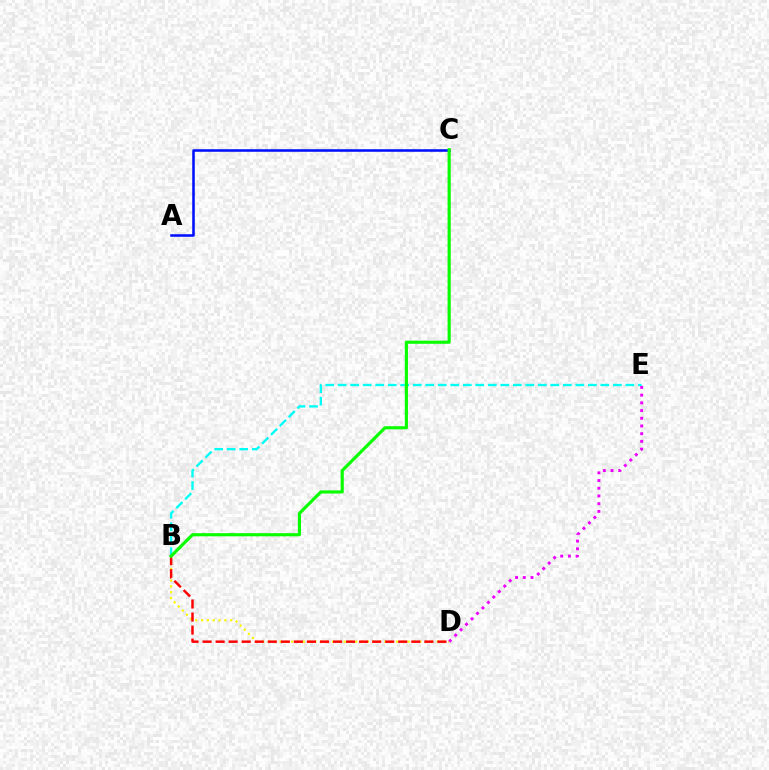{('B', 'D'): [{'color': '#fcf500', 'line_style': 'dotted', 'thickness': 1.58}, {'color': '#ff0000', 'line_style': 'dashed', 'thickness': 1.77}], ('B', 'E'): [{'color': '#00fff6', 'line_style': 'dashed', 'thickness': 1.7}], ('A', 'C'): [{'color': '#0010ff', 'line_style': 'solid', 'thickness': 1.84}], ('B', 'C'): [{'color': '#08ff00', 'line_style': 'solid', 'thickness': 2.26}], ('D', 'E'): [{'color': '#ee00ff', 'line_style': 'dotted', 'thickness': 2.09}]}